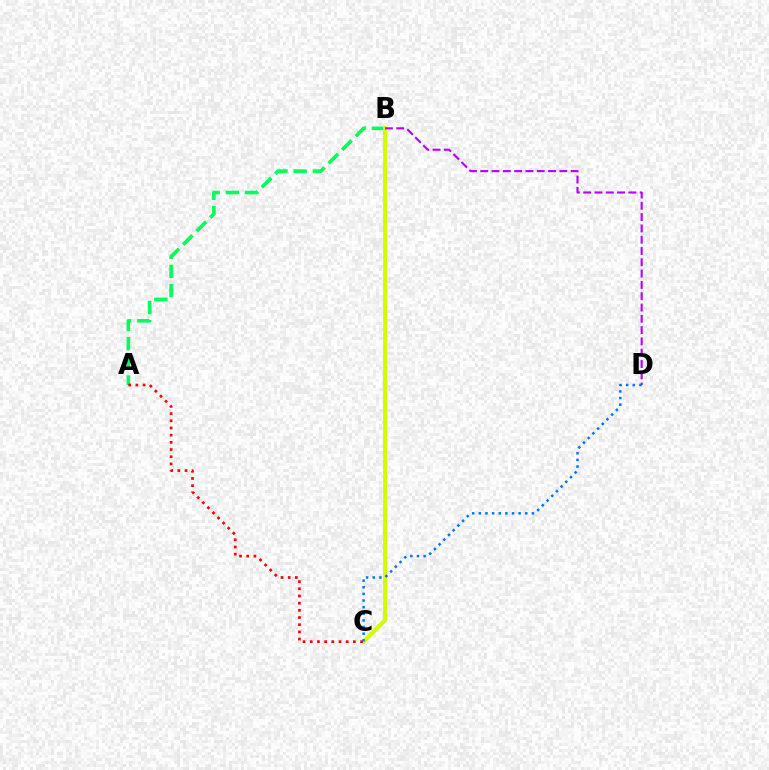{('A', 'B'): [{'color': '#00ff5c', 'line_style': 'dashed', 'thickness': 2.6}], ('B', 'C'): [{'color': '#d1ff00', 'line_style': 'solid', 'thickness': 2.92}], ('A', 'C'): [{'color': '#ff0000', 'line_style': 'dotted', 'thickness': 1.95}], ('B', 'D'): [{'color': '#b900ff', 'line_style': 'dashed', 'thickness': 1.54}], ('C', 'D'): [{'color': '#0074ff', 'line_style': 'dotted', 'thickness': 1.8}]}